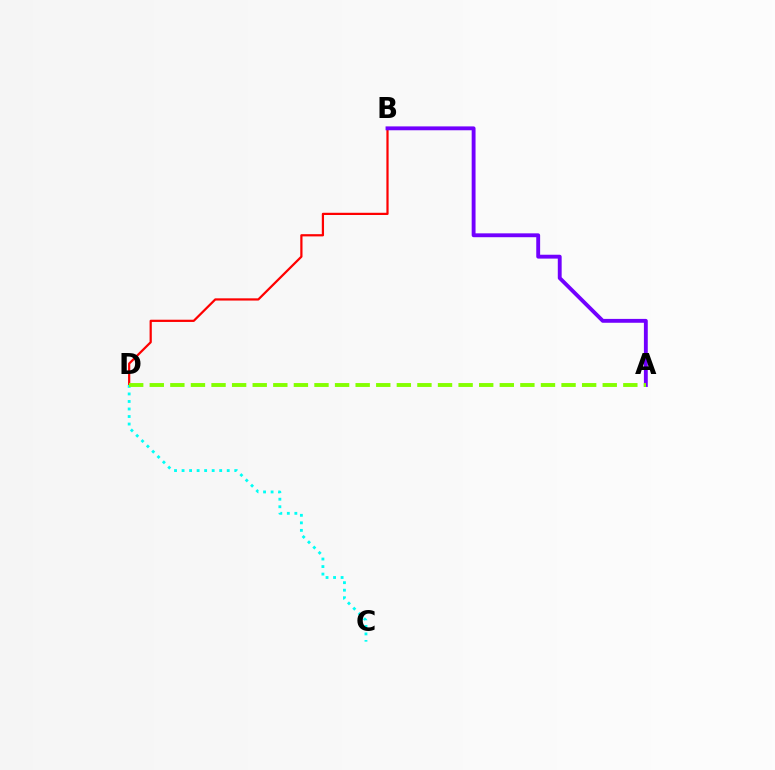{('B', 'D'): [{'color': '#ff0000', 'line_style': 'solid', 'thickness': 1.6}], ('C', 'D'): [{'color': '#00fff6', 'line_style': 'dotted', 'thickness': 2.04}], ('A', 'B'): [{'color': '#7200ff', 'line_style': 'solid', 'thickness': 2.78}], ('A', 'D'): [{'color': '#84ff00', 'line_style': 'dashed', 'thickness': 2.8}]}